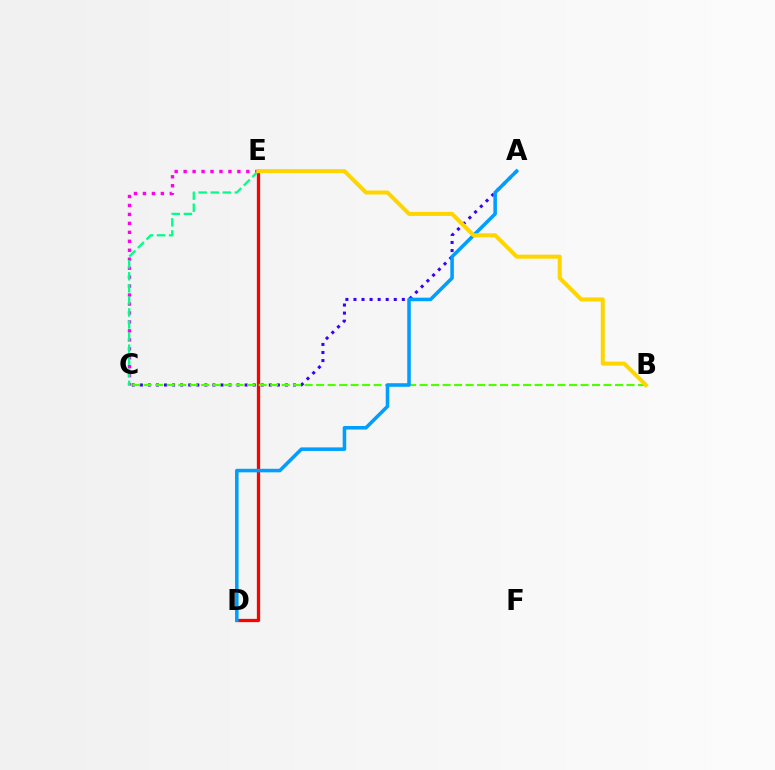{('A', 'C'): [{'color': '#3700ff', 'line_style': 'dotted', 'thickness': 2.19}], ('D', 'E'): [{'color': '#ff0000', 'line_style': 'solid', 'thickness': 2.36}], ('B', 'C'): [{'color': '#4fff00', 'line_style': 'dashed', 'thickness': 1.56}], ('A', 'D'): [{'color': '#009eff', 'line_style': 'solid', 'thickness': 2.56}], ('C', 'E'): [{'color': '#ff00ed', 'line_style': 'dotted', 'thickness': 2.43}, {'color': '#00ff86', 'line_style': 'dashed', 'thickness': 1.64}], ('B', 'E'): [{'color': '#ffd500', 'line_style': 'solid', 'thickness': 2.9}]}